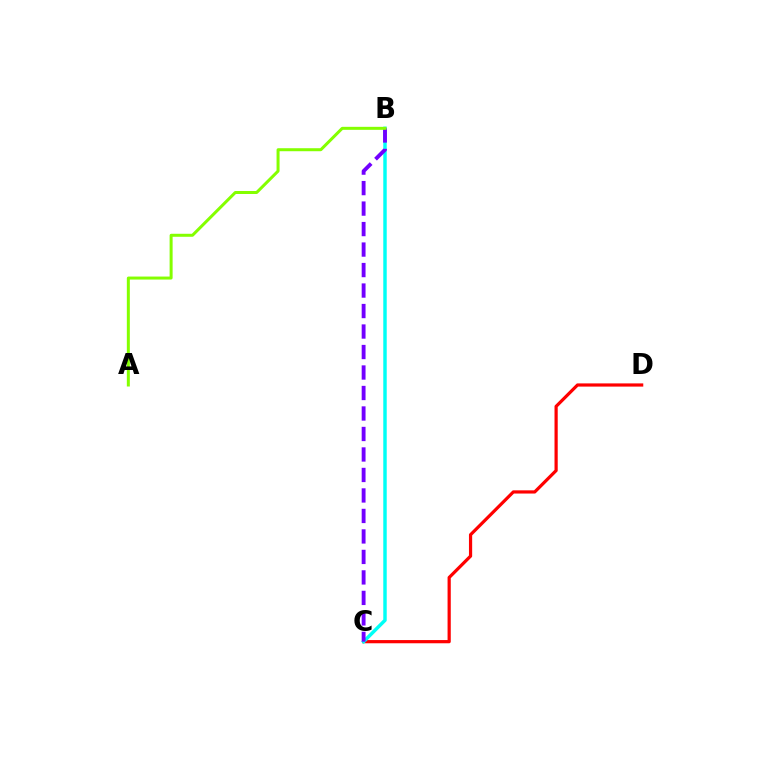{('C', 'D'): [{'color': '#ff0000', 'line_style': 'solid', 'thickness': 2.31}], ('B', 'C'): [{'color': '#00fff6', 'line_style': 'solid', 'thickness': 2.49}, {'color': '#7200ff', 'line_style': 'dashed', 'thickness': 2.78}], ('A', 'B'): [{'color': '#84ff00', 'line_style': 'solid', 'thickness': 2.16}]}